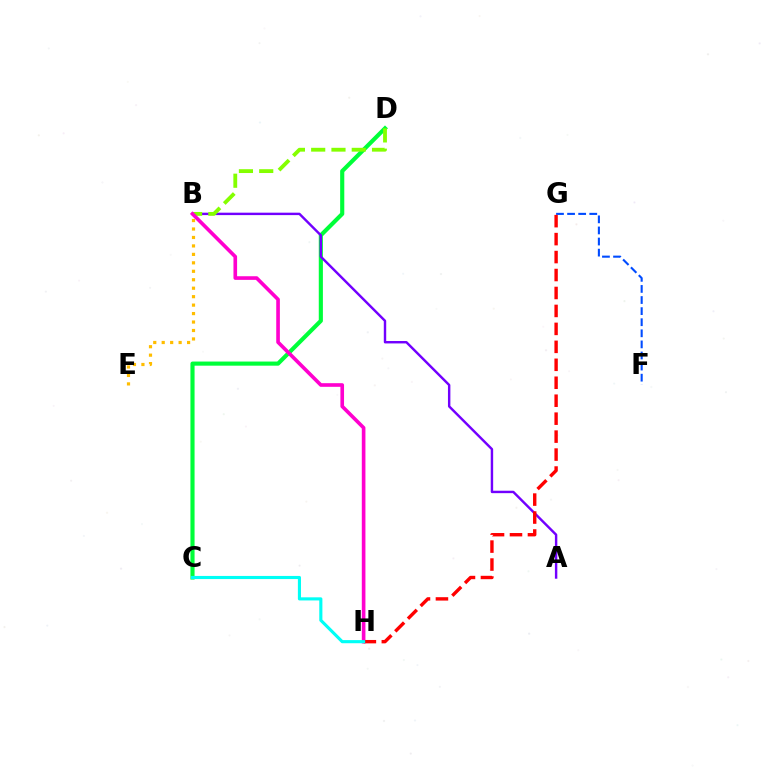{('F', 'G'): [{'color': '#004bff', 'line_style': 'dashed', 'thickness': 1.51}], ('C', 'D'): [{'color': '#00ff39', 'line_style': 'solid', 'thickness': 2.97}], ('A', 'B'): [{'color': '#7200ff', 'line_style': 'solid', 'thickness': 1.75}], ('B', 'D'): [{'color': '#84ff00', 'line_style': 'dashed', 'thickness': 2.75}], ('B', 'H'): [{'color': '#ff00cf', 'line_style': 'solid', 'thickness': 2.62}], ('G', 'H'): [{'color': '#ff0000', 'line_style': 'dashed', 'thickness': 2.44}], ('B', 'E'): [{'color': '#ffbd00', 'line_style': 'dotted', 'thickness': 2.3}], ('C', 'H'): [{'color': '#00fff6', 'line_style': 'solid', 'thickness': 2.25}]}